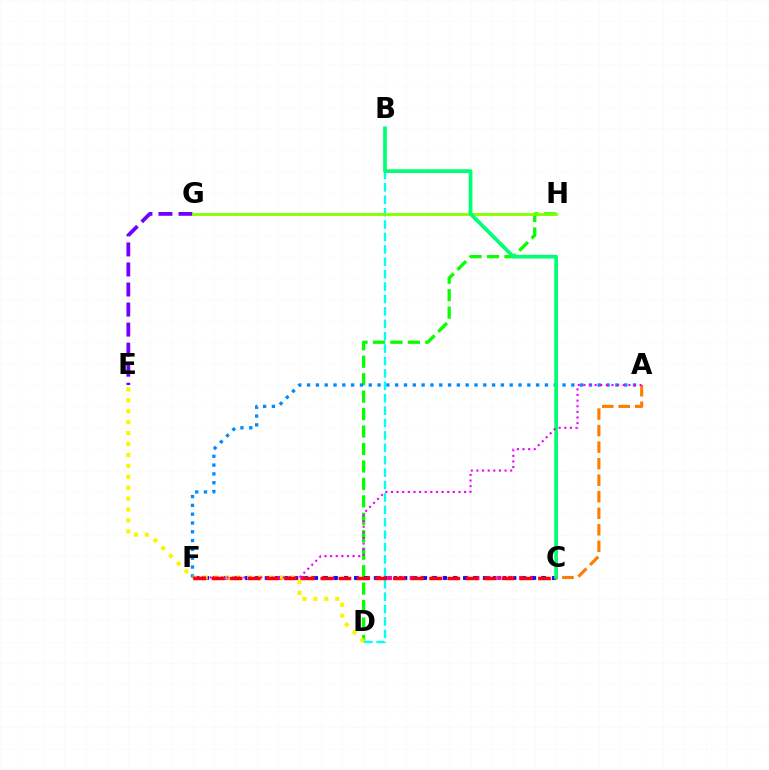{('C', 'F'): [{'color': '#ff0094', 'line_style': 'dotted', 'thickness': 2.97}, {'color': '#0010ff', 'line_style': 'dotted', 'thickness': 2.69}, {'color': '#ff0000', 'line_style': 'dashed', 'thickness': 2.46}], ('E', 'G'): [{'color': '#7200ff', 'line_style': 'dashed', 'thickness': 2.72}], ('D', 'H'): [{'color': '#08ff00', 'line_style': 'dashed', 'thickness': 2.37}], ('A', 'C'): [{'color': '#ff7c00', 'line_style': 'dashed', 'thickness': 2.25}], ('A', 'F'): [{'color': '#008cff', 'line_style': 'dotted', 'thickness': 2.39}, {'color': '#ee00ff', 'line_style': 'dotted', 'thickness': 1.53}], ('D', 'E'): [{'color': '#fcf500', 'line_style': 'dotted', 'thickness': 2.97}], ('B', 'D'): [{'color': '#00fff6', 'line_style': 'dashed', 'thickness': 1.68}], ('G', 'H'): [{'color': '#84ff00', 'line_style': 'solid', 'thickness': 2.03}], ('B', 'C'): [{'color': '#00ff74', 'line_style': 'solid', 'thickness': 2.68}]}